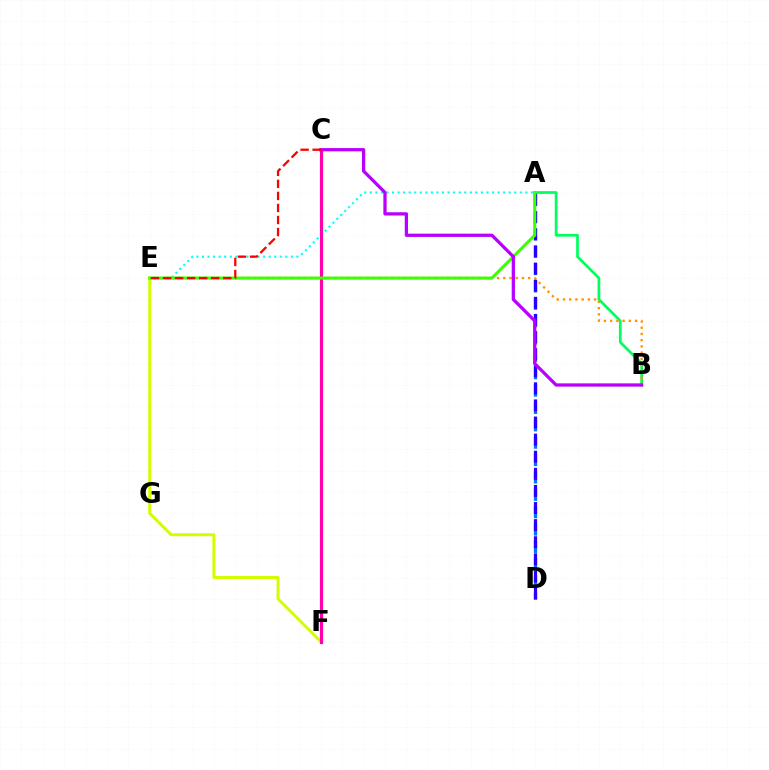{('A', 'B'): [{'color': '#00ff5c', 'line_style': 'solid', 'thickness': 1.96}], ('A', 'E'): [{'color': '#00fff6', 'line_style': 'dotted', 'thickness': 1.51}, {'color': '#3dff00', 'line_style': 'solid', 'thickness': 2.19}], ('E', 'F'): [{'color': '#d1ff00', 'line_style': 'solid', 'thickness': 2.15}], ('B', 'E'): [{'color': '#ff9400', 'line_style': 'dotted', 'thickness': 1.69}], ('A', 'D'): [{'color': '#0074ff', 'line_style': 'dashed', 'thickness': 2.36}, {'color': '#2500ff', 'line_style': 'dashed', 'thickness': 2.32}], ('C', 'F'): [{'color': '#ff00ac', 'line_style': 'solid', 'thickness': 2.29}], ('B', 'C'): [{'color': '#b900ff', 'line_style': 'solid', 'thickness': 2.35}], ('C', 'E'): [{'color': '#ff0000', 'line_style': 'dashed', 'thickness': 1.64}]}